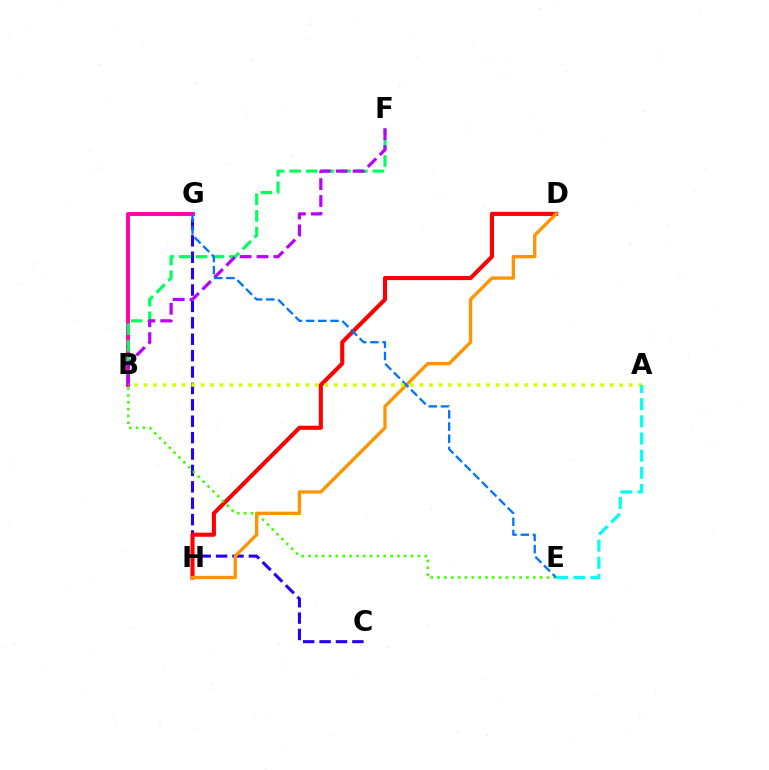{('C', 'G'): [{'color': '#2500ff', 'line_style': 'dashed', 'thickness': 2.23}], ('D', 'H'): [{'color': '#ff0000', 'line_style': 'solid', 'thickness': 2.95}, {'color': '#ff9400', 'line_style': 'solid', 'thickness': 2.39}], ('B', 'E'): [{'color': '#3dff00', 'line_style': 'dotted', 'thickness': 1.86}], ('B', 'G'): [{'color': '#ff00ac', 'line_style': 'solid', 'thickness': 2.81}], ('B', 'F'): [{'color': '#00ff5c', 'line_style': 'dashed', 'thickness': 2.26}, {'color': '#b900ff', 'line_style': 'dashed', 'thickness': 2.3}], ('E', 'G'): [{'color': '#0074ff', 'line_style': 'dashed', 'thickness': 1.66}], ('A', 'B'): [{'color': '#d1ff00', 'line_style': 'dotted', 'thickness': 2.58}], ('A', 'E'): [{'color': '#00fff6', 'line_style': 'dashed', 'thickness': 2.33}]}